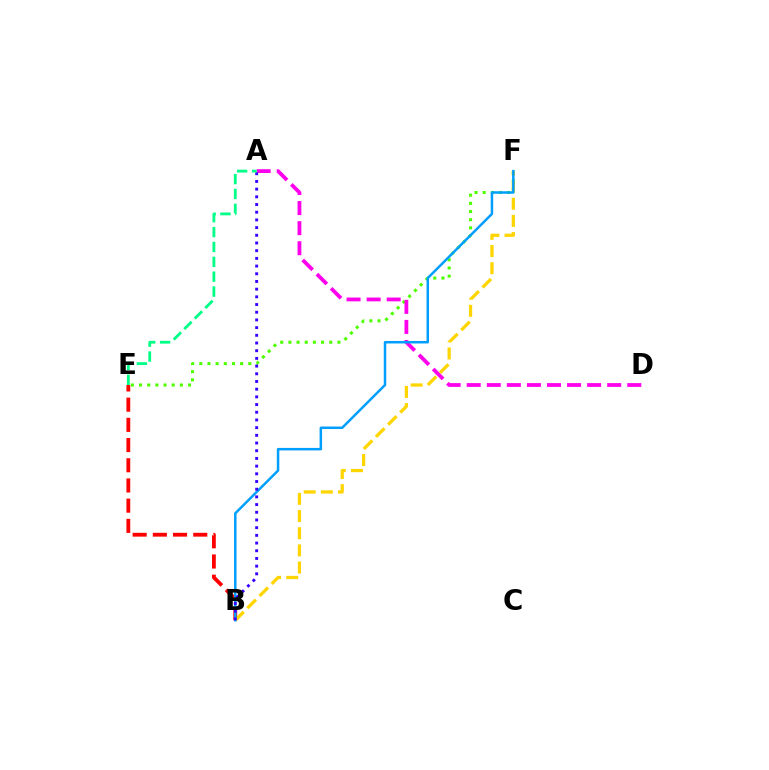{('E', 'F'): [{'color': '#4fff00', 'line_style': 'dotted', 'thickness': 2.22}], ('A', 'D'): [{'color': '#ff00ed', 'line_style': 'dashed', 'thickness': 2.73}], ('B', 'E'): [{'color': '#ff0000', 'line_style': 'dashed', 'thickness': 2.74}], ('B', 'F'): [{'color': '#ffd500', 'line_style': 'dashed', 'thickness': 2.33}, {'color': '#009eff', 'line_style': 'solid', 'thickness': 1.8}], ('A', 'B'): [{'color': '#3700ff', 'line_style': 'dotted', 'thickness': 2.09}], ('A', 'E'): [{'color': '#00ff86', 'line_style': 'dashed', 'thickness': 2.02}]}